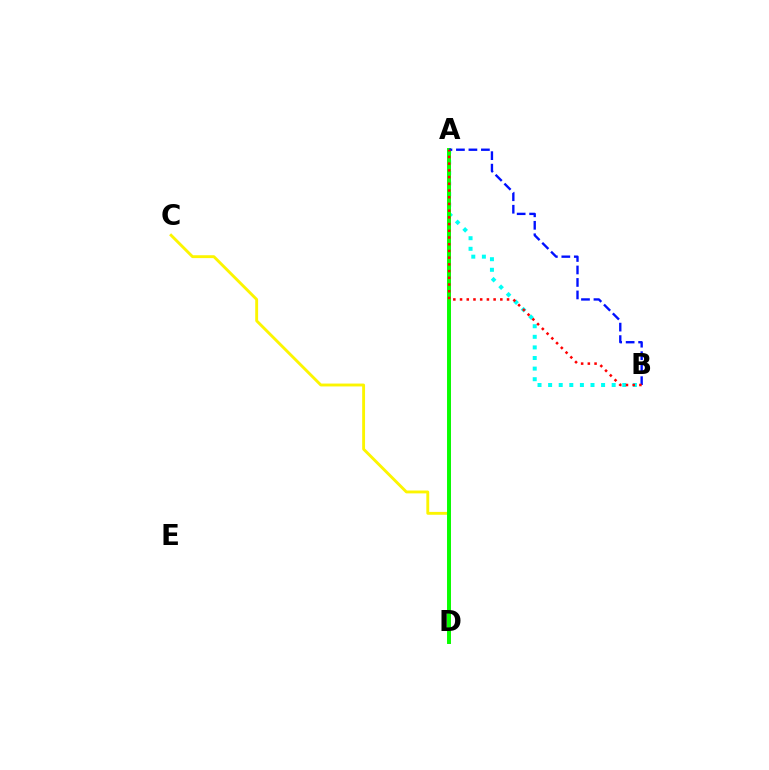{('A', 'D'): [{'color': '#ee00ff', 'line_style': 'solid', 'thickness': 2.03}, {'color': '#08ff00', 'line_style': 'solid', 'thickness': 2.83}], ('C', 'D'): [{'color': '#fcf500', 'line_style': 'solid', 'thickness': 2.07}], ('A', 'B'): [{'color': '#00fff6', 'line_style': 'dotted', 'thickness': 2.88}, {'color': '#0010ff', 'line_style': 'dashed', 'thickness': 1.7}, {'color': '#ff0000', 'line_style': 'dotted', 'thickness': 1.82}]}